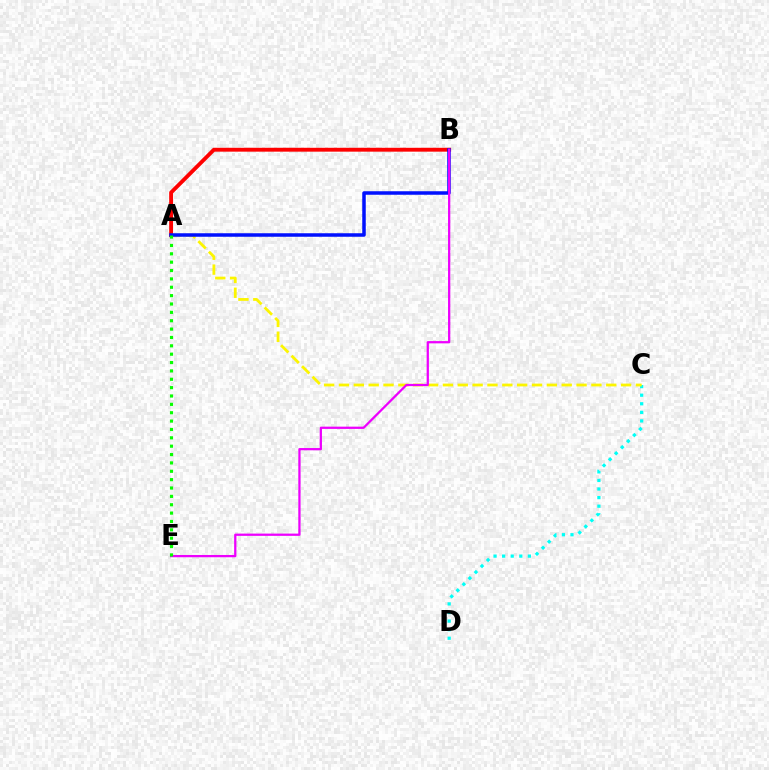{('C', 'D'): [{'color': '#00fff6', 'line_style': 'dotted', 'thickness': 2.33}], ('A', 'B'): [{'color': '#ff0000', 'line_style': 'solid', 'thickness': 2.79}, {'color': '#0010ff', 'line_style': 'solid', 'thickness': 2.52}], ('A', 'C'): [{'color': '#fcf500', 'line_style': 'dashed', 'thickness': 2.02}], ('B', 'E'): [{'color': '#ee00ff', 'line_style': 'solid', 'thickness': 1.63}], ('A', 'E'): [{'color': '#08ff00', 'line_style': 'dotted', 'thickness': 2.27}]}